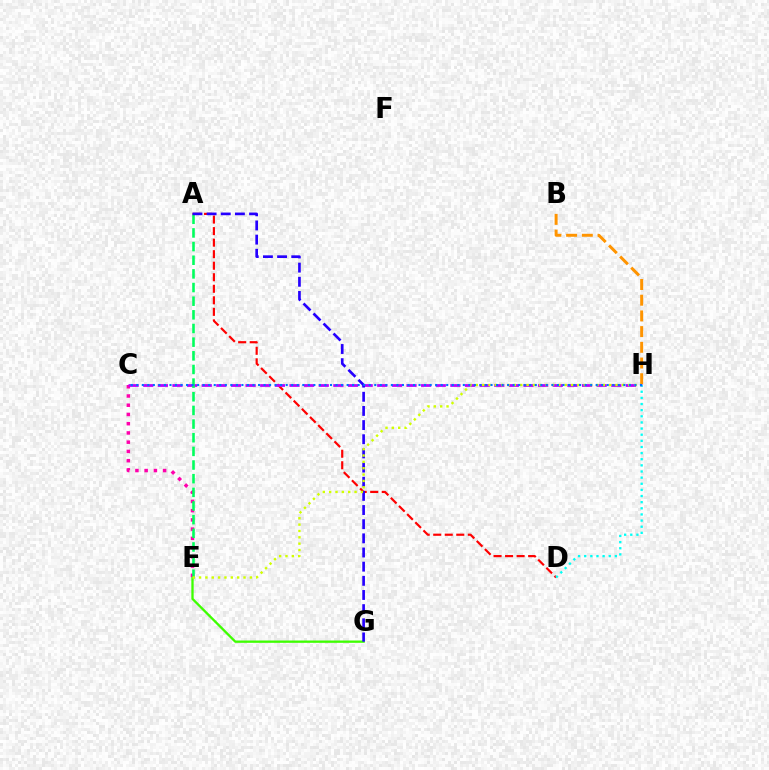{('E', 'G'): [{'color': '#3dff00', 'line_style': 'solid', 'thickness': 1.66}], ('B', 'H'): [{'color': '#ff9400', 'line_style': 'dashed', 'thickness': 2.13}], ('A', 'D'): [{'color': '#ff0000', 'line_style': 'dashed', 'thickness': 1.57}], ('C', 'E'): [{'color': '#ff00ac', 'line_style': 'dotted', 'thickness': 2.51}], ('C', 'H'): [{'color': '#b900ff', 'line_style': 'dashed', 'thickness': 1.99}, {'color': '#0074ff', 'line_style': 'dotted', 'thickness': 1.5}], ('A', 'E'): [{'color': '#00ff5c', 'line_style': 'dashed', 'thickness': 1.85}], ('A', 'G'): [{'color': '#2500ff', 'line_style': 'dashed', 'thickness': 1.92}], ('E', 'H'): [{'color': '#d1ff00', 'line_style': 'dotted', 'thickness': 1.73}], ('D', 'H'): [{'color': '#00fff6', 'line_style': 'dotted', 'thickness': 1.67}]}